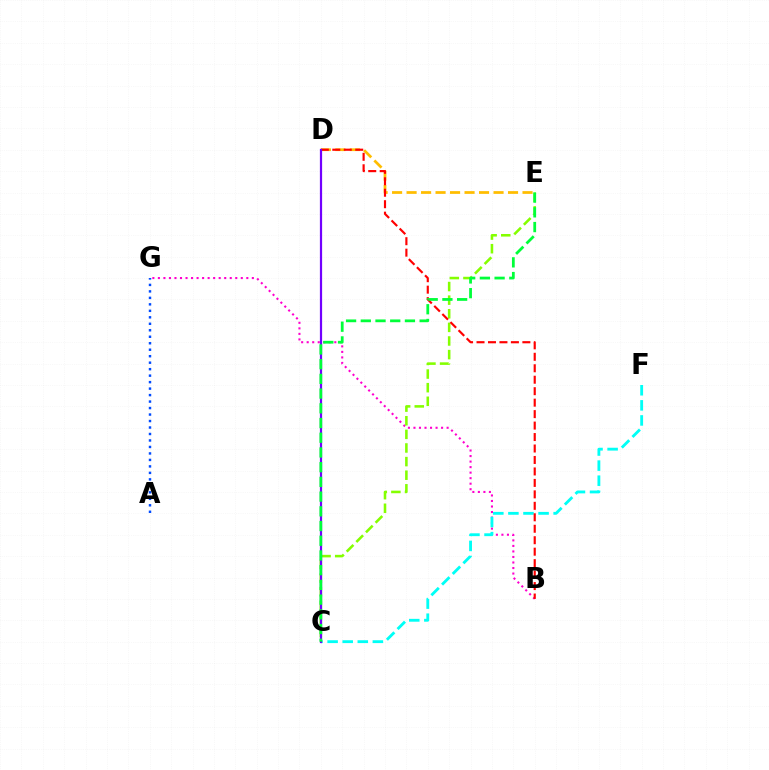{('B', 'G'): [{'color': '#ff00cf', 'line_style': 'dotted', 'thickness': 1.5}], ('D', 'E'): [{'color': '#ffbd00', 'line_style': 'dashed', 'thickness': 1.97}], ('A', 'G'): [{'color': '#004bff', 'line_style': 'dotted', 'thickness': 1.76}], ('C', 'E'): [{'color': '#84ff00', 'line_style': 'dashed', 'thickness': 1.85}, {'color': '#00ff39', 'line_style': 'dashed', 'thickness': 2.0}], ('C', 'F'): [{'color': '#00fff6', 'line_style': 'dashed', 'thickness': 2.05}], ('B', 'D'): [{'color': '#ff0000', 'line_style': 'dashed', 'thickness': 1.56}], ('C', 'D'): [{'color': '#7200ff', 'line_style': 'solid', 'thickness': 1.6}]}